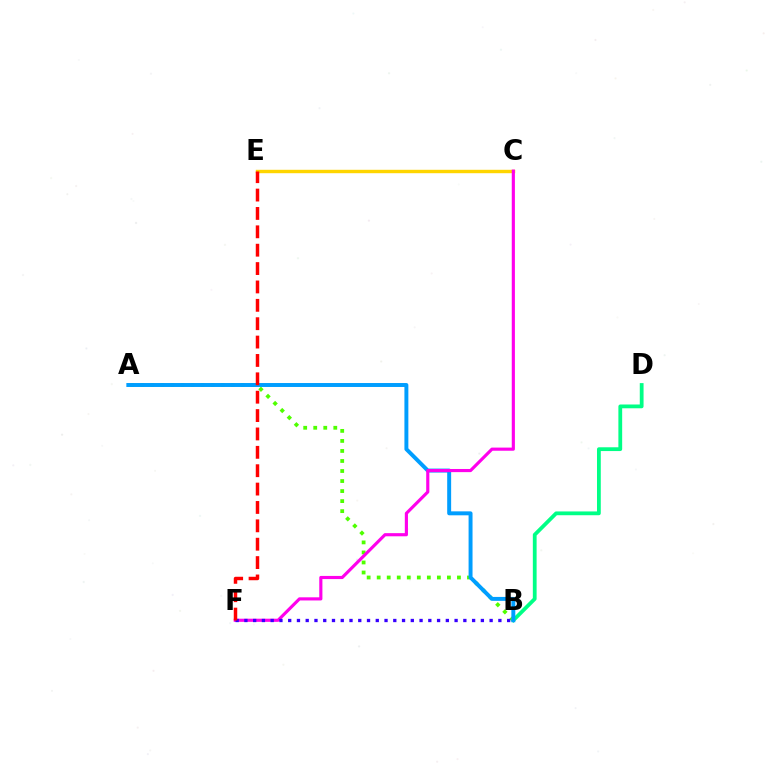{('C', 'E'): [{'color': '#ffd500', 'line_style': 'solid', 'thickness': 2.46}], ('A', 'B'): [{'color': '#4fff00', 'line_style': 'dotted', 'thickness': 2.73}, {'color': '#009eff', 'line_style': 'solid', 'thickness': 2.84}], ('B', 'D'): [{'color': '#00ff86', 'line_style': 'solid', 'thickness': 2.72}], ('C', 'F'): [{'color': '#ff00ed', 'line_style': 'solid', 'thickness': 2.26}], ('B', 'F'): [{'color': '#3700ff', 'line_style': 'dotted', 'thickness': 2.38}], ('E', 'F'): [{'color': '#ff0000', 'line_style': 'dashed', 'thickness': 2.5}]}